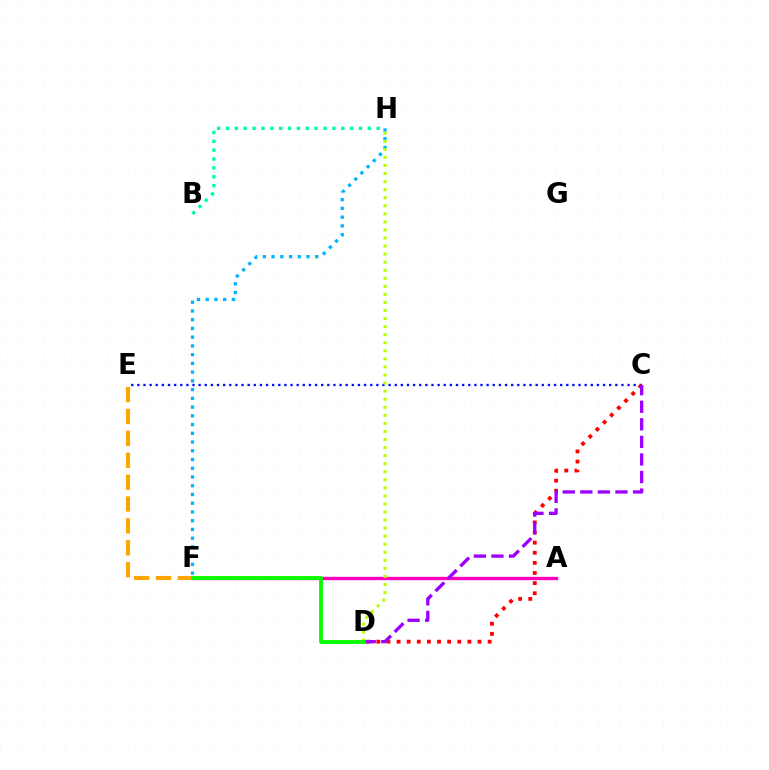{('A', 'F'): [{'color': '#ff00bd', 'line_style': 'solid', 'thickness': 2.42}], ('E', 'F'): [{'color': '#ffa500', 'line_style': 'dashed', 'thickness': 2.97}], ('C', 'E'): [{'color': '#0010ff', 'line_style': 'dotted', 'thickness': 1.66}], ('F', 'H'): [{'color': '#00b5ff', 'line_style': 'dotted', 'thickness': 2.37}], ('C', 'D'): [{'color': '#ff0000', 'line_style': 'dotted', 'thickness': 2.75}, {'color': '#9b00ff', 'line_style': 'dashed', 'thickness': 2.39}], ('D', 'H'): [{'color': '#b3ff00', 'line_style': 'dotted', 'thickness': 2.19}], ('B', 'H'): [{'color': '#00ff9d', 'line_style': 'dotted', 'thickness': 2.41}], ('D', 'F'): [{'color': '#08ff00', 'line_style': 'solid', 'thickness': 2.76}]}